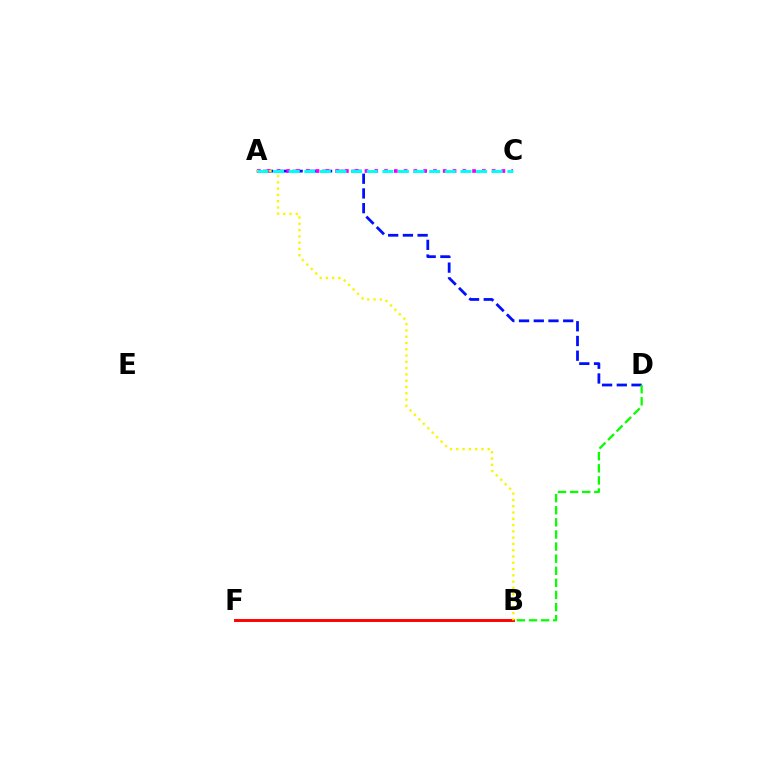{('B', 'F'): [{'color': '#ff0000', 'line_style': 'solid', 'thickness': 2.1}], ('A', 'D'): [{'color': '#0010ff', 'line_style': 'dashed', 'thickness': 2.0}], ('B', 'D'): [{'color': '#08ff00', 'line_style': 'dashed', 'thickness': 1.64}], ('A', 'C'): [{'color': '#ee00ff', 'line_style': 'dotted', 'thickness': 2.66}, {'color': '#00fff6', 'line_style': 'dashed', 'thickness': 2.12}], ('A', 'B'): [{'color': '#fcf500', 'line_style': 'dotted', 'thickness': 1.71}]}